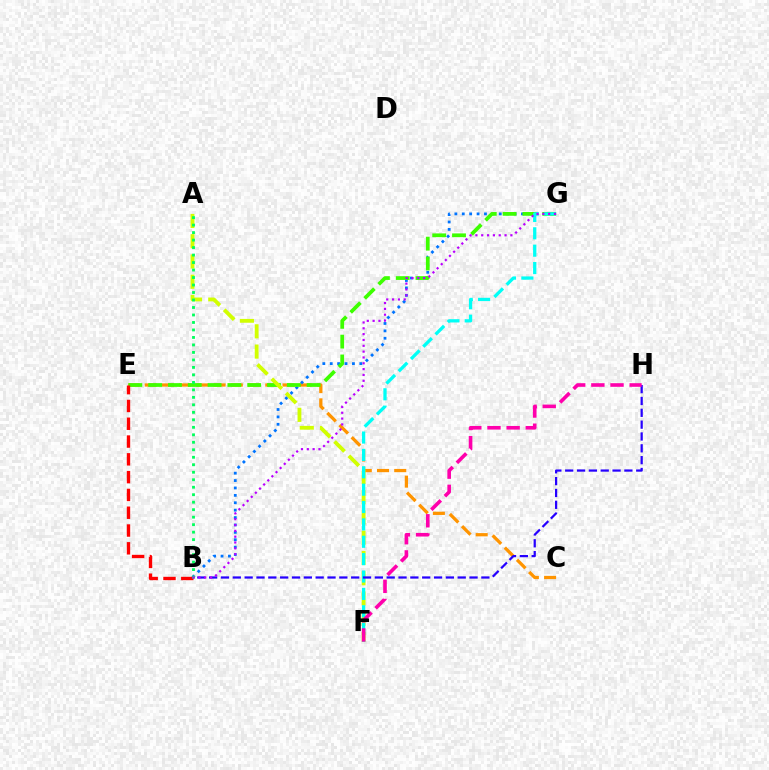{('C', 'E'): [{'color': '#ff9400', 'line_style': 'dashed', 'thickness': 2.34}], ('B', 'G'): [{'color': '#0074ff', 'line_style': 'dotted', 'thickness': 2.01}, {'color': '#b900ff', 'line_style': 'dotted', 'thickness': 1.58}], ('E', 'G'): [{'color': '#3dff00', 'line_style': 'dashed', 'thickness': 2.69}], ('B', 'E'): [{'color': '#ff0000', 'line_style': 'dashed', 'thickness': 2.42}], ('A', 'F'): [{'color': '#d1ff00', 'line_style': 'dashed', 'thickness': 2.75}], ('F', 'G'): [{'color': '#00fff6', 'line_style': 'dashed', 'thickness': 2.36}], ('B', 'H'): [{'color': '#2500ff', 'line_style': 'dashed', 'thickness': 1.61}], ('A', 'B'): [{'color': '#00ff5c', 'line_style': 'dotted', 'thickness': 2.03}], ('F', 'H'): [{'color': '#ff00ac', 'line_style': 'dashed', 'thickness': 2.6}]}